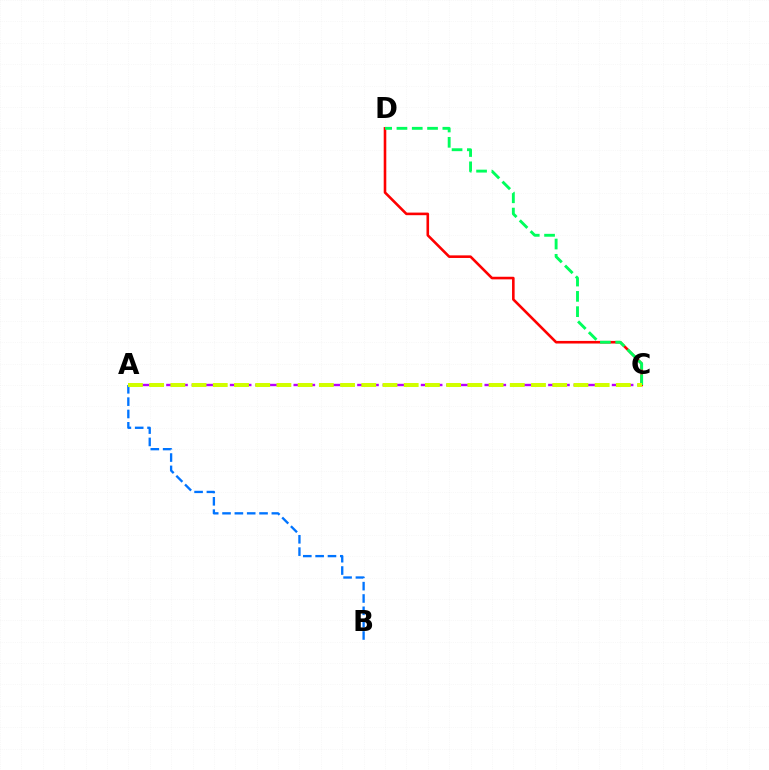{('A', 'C'): [{'color': '#b900ff', 'line_style': 'dashed', 'thickness': 1.73}, {'color': '#d1ff00', 'line_style': 'dashed', 'thickness': 2.88}], ('C', 'D'): [{'color': '#ff0000', 'line_style': 'solid', 'thickness': 1.87}, {'color': '#00ff5c', 'line_style': 'dashed', 'thickness': 2.08}], ('A', 'B'): [{'color': '#0074ff', 'line_style': 'dashed', 'thickness': 1.68}]}